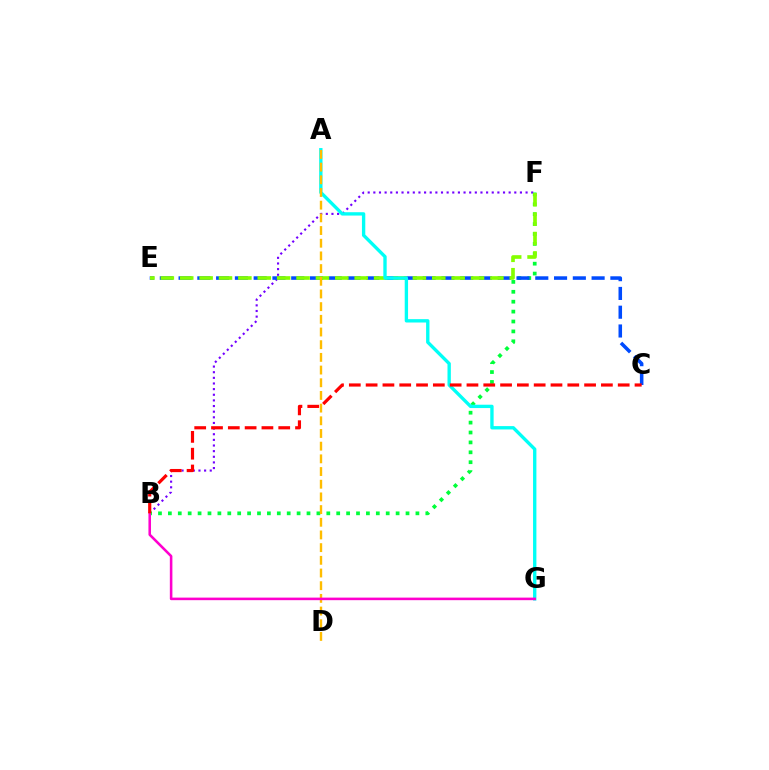{('B', 'F'): [{'color': '#7200ff', 'line_style': 'dotted', 'thickness': 1.53}, {'color': '#00ff39', 'line_style': 'dotted', 'thickness': 2.69}], ('C', 'E'): [{'color': '#004bff', 'line_style': 'dashed', 'thickness': 2.55}], ('E', 'F'): [{'color': '#84ff00', 'line_style': 'dashed', 'thickness': 2.63}], ('A', 'G'): [{'color': '#00fff6', 'line_style': 'solid', 'thickness': 2.41}], ('A', 'D'): [{'color': '#ffbd00', 'line_style': 'dashed', 'thickness': 1.72}], ('B', 'G'): [{'color': '#ff00cf', 'line_style': 'solid', 'thickness': 1.85}], ('B', 'C'): [{'color': '#ff0000', 'line_style': 'dashed', 'thickness': 2.28}]}